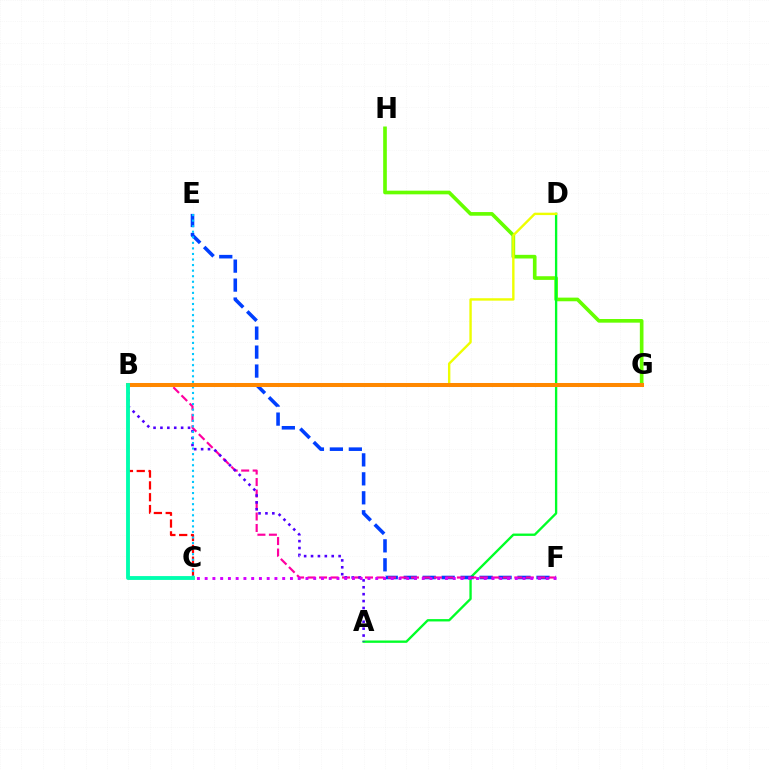{('G', 'H'): [{'color': '#66ff00', 'line_style': 'solid', 'thickness': 2.63}], ('A', 'D'): [{'color': '#00ff27', 'line_style': 'solid', 'thickness': 1.69}], ('B', 'C'): [{'color': '#ff0000', 'line_style': 'dashed', 'thickness': 1.61}, {'color': '#00ffaf', 'line_style': 'solid', 'thickness': 2.77}], ('E', 'F'): [{'color': '#003fff', 'line_style': 'dashed', 'thickness': 2.58}], ('B', 'F'): [{'color': '#ff00a0', 'line_style': 'dashed', 'thickness': 1.56}], ('A', 'B'): [{'color': '#4f00ff', 'line_style': 'dotted', 'thickness': 1.87}], ('B', 'D'): [{'color': '#eeff00', 'line_style': 'solid', 'thickness': 1.73}], ('C', 'E'): [{'color': '#00c7ff', 'line_style': 'dotted', 'thickness': 1.51}], ('C', 'F'): [{'color': '#d600ff', 'line_style': 'dotted', 'thickness': 2.11}], ('B', 'G'): [{'color': '#ff8800', 'line_style': 'solid', 'thickness': 2.9}]}